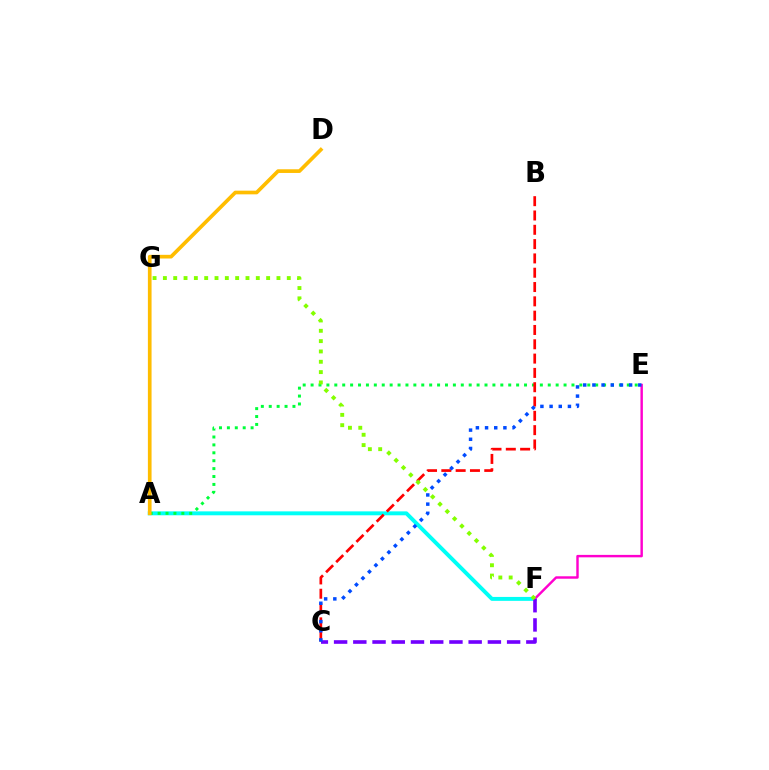{('A', 'F'): [{'color': '#00fff6', 'line_style': 'solid', 'thickness': 2.82}], ('E', 'F'): [{'color': '#ff00cf', 'line_style': 'solid', 'thickness': 1.76}], ('A', 'E'): [{'color': '#00ff39', 'line_style': 'dotted', 'thickness': 2.15}], ('B', 'C'): [{'color': '#ff0000', 'line_style': 'dashed', 'thickness': 1.94}], ('C', 'F'): [{'color': '#7200ff', 'line_style': 'dashed', 'thickness': 2.61}], ('F', 'G'): [{'color': '#84ff00', 'line_style': 'dotted', 'thickness': 2.81}], ('A', 'D'): [{'color': '#ffbd00', 'line_style': 'solid', 'thickness': 2.65}], ('C', 'E'): [{'color': '#004bff', 'line_style': 'dotted', 'thickness': 2.49}]}